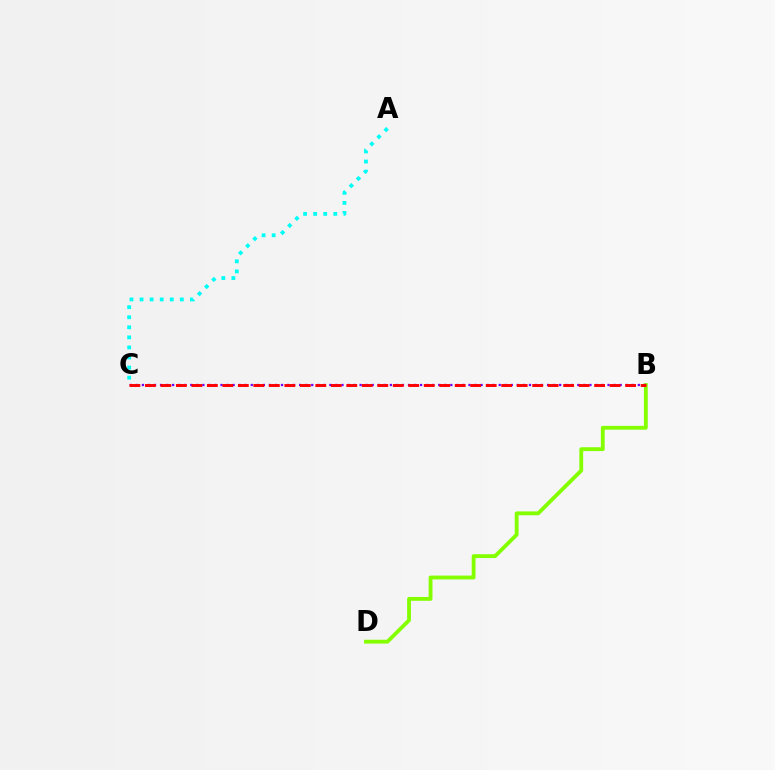{('B', 'D'): [{'color': '#84ff00', 'line_style': 'solid', 'thickness': 2.76}], ('B', 'C'): [{'color': '#7200ff', 'line_style': 'dotted', 'thickness': 1.64}, {'color': '#ff0000', 'line_style': 'dashed', 'thickness': 2.1}], ('A', 'C'): [{'color': '#00fff6', 'line_style': 'dotted', 'thickness': 2.73}]}